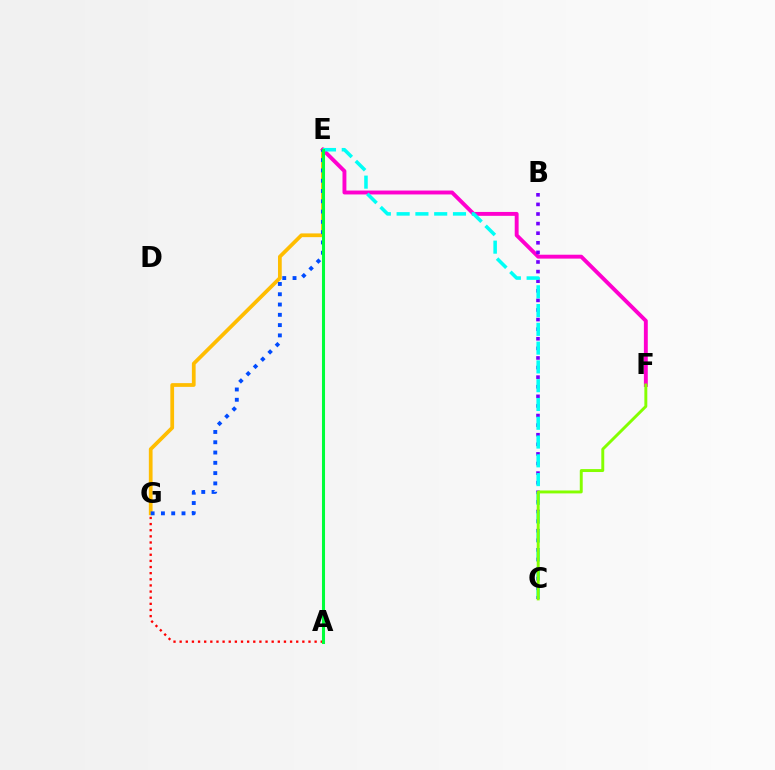{('E', 'G'): [{'color': '#ffbd00', 'line_style': 'solid', 'thickness': 2.7}, {'color': '#004bff', 'line_style': 'dotted', 'thickness': 2.79}], ('E', 'F'): [{'color': '#ff00cf', 'line_style': 'solid', 'thickness': 2.81}], ('B', 'C'): [{'color': '#7200ff', 'line_style': 'dotted', 'thickness': 2.61}], ('C', 'E'): [{'color': '#00fff6', 'line_style': 'dashed', 'thickness': 2.55}], ('A', 'G'): [{'color': '#ff0000', 'line_style': 'dotted', 'thickness': 1.67}], ('A', 'E'): [{'color': '#00ff39', 'line_style': 'solid', 'thickness': 2.2}], ('C', 'F'): [{'color': '#84ff00', 'line_style': 'solid', 'thickness': 2.11}]}